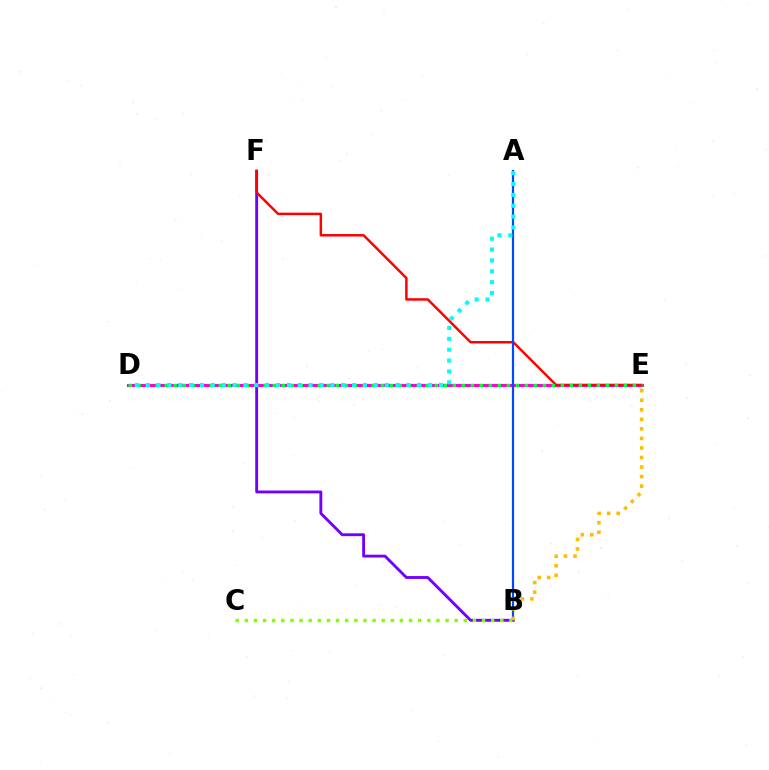{('B', 'F'): [{'color': '#7200ff', 'line_style': 'solid', 'thickness': 2.06}], ('D', 'E'): [{'color': '#ff00cf', 'line_style': 'solid', 'thickness': 2.24}, {'color': '#00ff39', 'line_style': 'dotted', 'thickness': 2.45}], ('E', 'F'): [{'color': '#ff0000', 'line_style': 'solid', 'thickness': 1.78}], ('B', 'C'): [{'color': '#84ff00', 'line_style': 'dotted', 'thickness': 2.48}], ('A', 'B'): [{'color': '#004bff', 'line_style': 'solid', 'thickness': 1.58}], ('B', 'E'): [{'color': '#ffbd00', 'line_style': 'dotted', 'thickness': 2.59}], ('A', 'D'): [{'color': '#00fff6', 'line_style': 'dotted', 'thickness': 2.95}]}